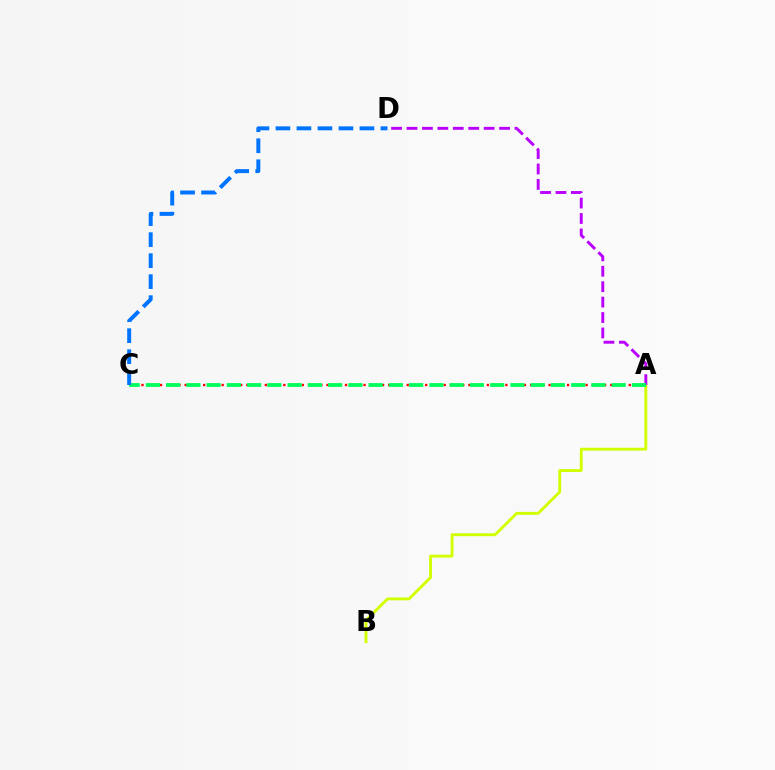{('A', 'B'): [{'color': '#d1ff00', 'line_style': 'solid', 'thickness': 2.07}], ('A', 'D'): [{'color': '#b900ff', 'line_style': 'dashed', 'thickness': 2.1}], ('A', 'C'): [{'color': '#ff0000', 'line_style': 'dotted', 'thickness': 1.68}, {'color': '#00ff5c', 'line_style': 'dashed', 'thickness': 2.75}], ('C', 'D'): [{'color': '#0074ff', 'line_style': 'dashed', 'thickness': 2.85}]}